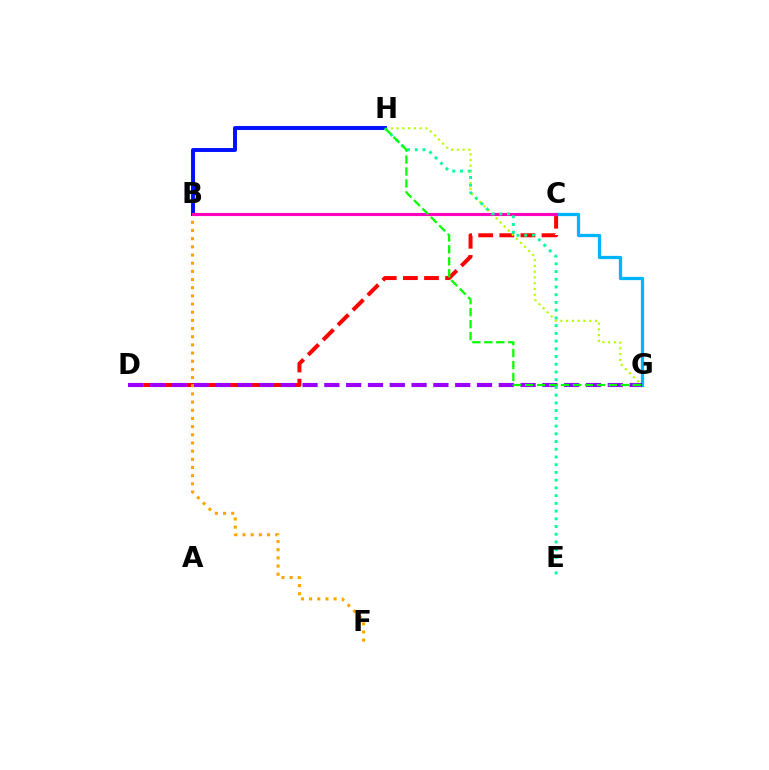{('C', 'D'): [{'color': '#ff0000', 'line_style': 'dashed', 'thickness': 2.87}], ('G', 'H'): [{'color': '#b3ff00', 'line_style': 'dotted', 'thickness': 1.56}, {'color': '#08ff00', 'line_style': 'dashed', 'thickness': 1.62}], ('C', 'G'): [{'color': '#00b5ff', 'line_style': 'solid', 'thickness': 2.35}], ('D', 'G'): [{'color': '#9b00ff', 'line_style': 'dashed', 'thickness': 2.96}], ('B', 'F'): [{'color': '#ffa500', 'line_style': 'dotted', 'thickness': 2.22}], ('B', 'H'): [{'color': '#0010ff', 'line_style': 'solid', 'thickness': 2.83}], ('B', 'C'): [{'color': '#ff00bd', 'line_style': 'solid', 'thickness': 2.24}], ('E', 'H'): [{'color': '#00ff9d', 'line_style': 'dotted', 'thickness': 2.1}]}